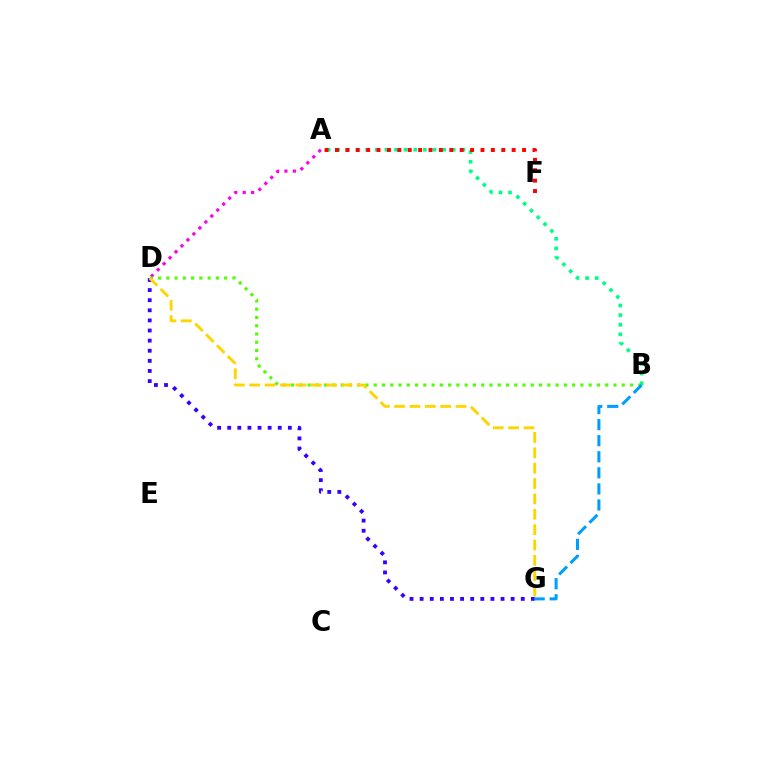{('A', 'D'): [{'color': '#ff00ed', 'line_style': 'dotted', 'thickness': 2.29}], ('A', 'B'): [{'color': '#00ff86', 'line_style': 'dotted', 'thickness': 2.61}], ('D', 'G'): [{'color': '#3700ff', 'line_style': 'dotted', 'thickness': 2.75}, {'color': '#ffd500', 'line_style': 'dashed', 'thickness': 2.09}], ('B', 'D'): [{'color': '#4fff00', 'line_style': 'dotted', 'thickness': 2.25}], ('B', 'G'): [{'color': '#009eff', 'line_style': 'dashed', 'thickness': 2.18}], ('A', 'F'): [{'color': '#ff0000', 'line_style': 'dotted', 'thickness': 2.82}]}